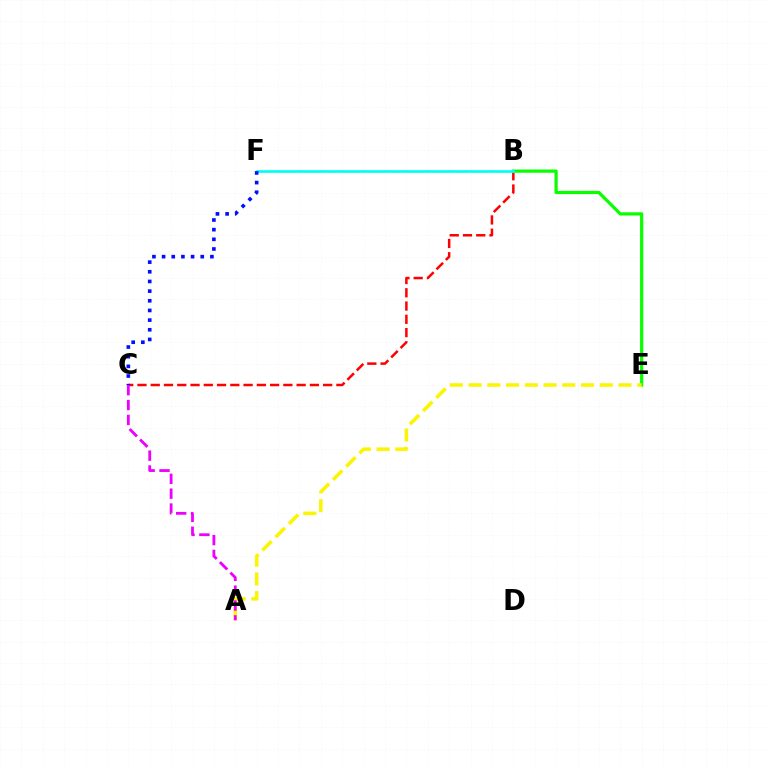{('B', 'C'): [{'color': '#ff0000', 'line_style': 'dashed', 'thickness': 1.8}], ('B', 'E'): [{'color': '#08ff00', 'line_style': 'solid', 'thickness': 2.31}], ('A', 'E'): [{'color': '#fcf500', 'line_style': 'dashed', 'thickness': 2.54}], ('A', 'C'): [{'color': '#ee00ff', 'line_style': 'dashed', 'thickness': 2.02}], ('B', 'F'): [{'color': '#00fff6', 'line_style': 'solid', 'thickness': 1.94}], ('C', 'F'): [{'color': '#0010ff', 'line_style': 'dotted', 'thickness': 2.63}]}